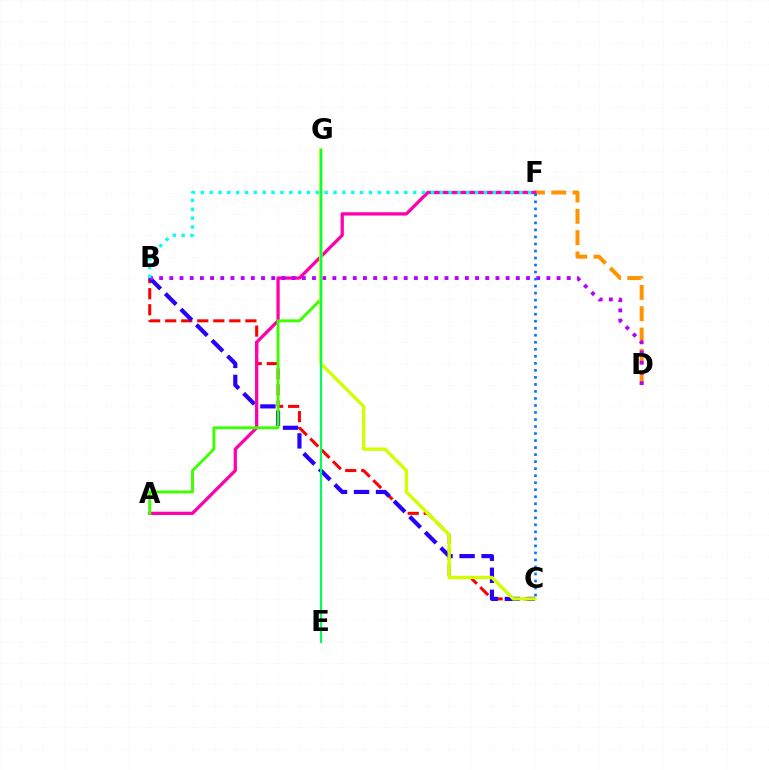{('D', 'F'): [{'color': '#ff9400', 'line_style': 'dashed', 'thickness': 2.89}], ('B', 'C'): [{'color': '#ff0000', 'line_style': 'dashed', 'thickness': 2.18}, {'color': '#2500ff', 'line_style': 'dashed', 'thickness': 2.99}], ('A', 'F'): [{'color': '#ff00ac', 'line_style': 'solid', 'thickness': 2.36}], ('A', 'G'): [{'color': '#3dff00', 'line_style': 'solid', 'thickness': 2.1}], ('B', 'D'): [{'color': '#b900ff', 'line_style': 'dotted', 'thickness': 2.77}], ('B', 'F'): [{'color': '#00fff6', 'line_style': 'dotted', 'thickness': 2.4}], ('C', 'G'): [{'color': '#d1ff00', 'line_style': 'solid', 'thickness': 2.41}], ('E', 'G'): [{'color': '#00ff5c', 'line_style': 'solid', 'thickness': 1.54}], ('C', 'F'): [{'color': '#0074ff', 'line_style': 'dotted', 'thickness': 1.91}]}